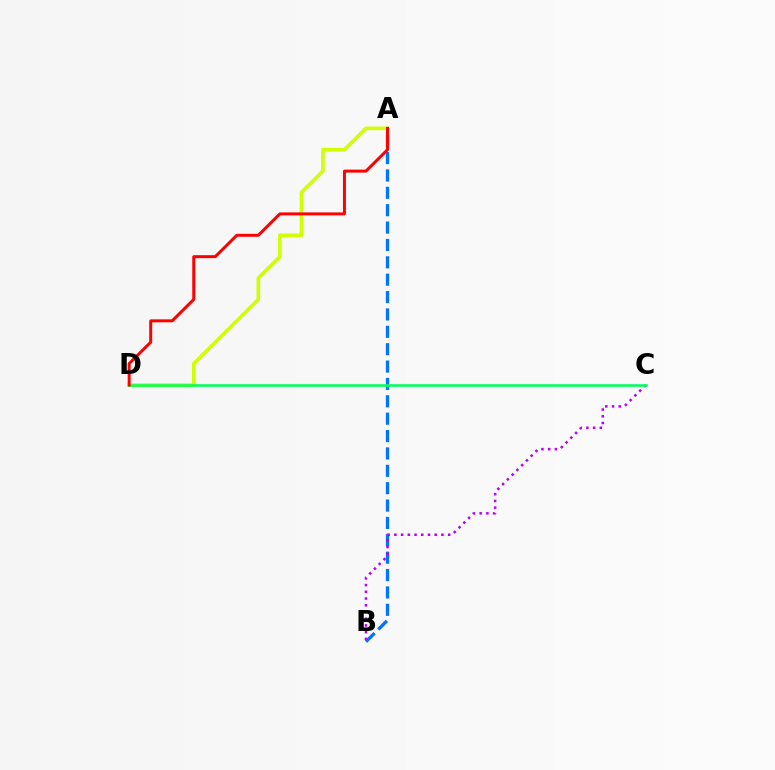{('A', 'B'): [{'color': '#0074ff', 'line_style': 'dashed', 'thickness': 2.36}], ('B', 'C'): [{'color': '#b900ff', 'line_style': 'dotted', 'thickness': 1.83}], ('A', 'D'): [{'color': '#d1ff00', 'line_style': 'solid', 'thickness': 2.6}, {'color': '#ff0000', 'line_style': 'solid', 'thickness': 2.14}], ('C', 'D'): [{'color': '#00ff5c', 'line_style': 'solid', 'thickness': 1.86}]}